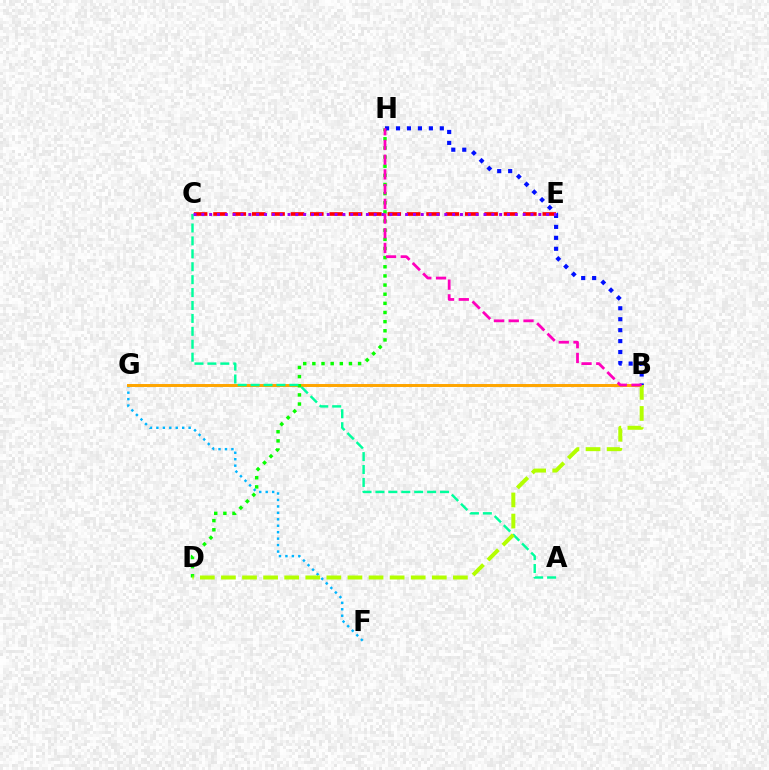{('C', 'E'): [{'color': '#ff0000', 'line_style': 'dashed', 'thickness': 2.63}, {'color': '#9b00ff', 'line_style': 'dotted', 'thickness': 2.13}], ('F', 'G'): [{'color': '#00b5ff', 'line_style': 'dotted', 'thickness': 1.75}], ('B', 'G'): [{'color': '#ffa500', 'line_style': 'solid', 'thickness': 2.13}], ('D', 'H'): [{'color': '#08ff00', 'line_style': 'dotted', 'thickness': 2.48}], ('B', 'H'): [{'color': '#0010ff', 'line_style': 'dotted', 'thickness': 2.98}, {'color': '#ff00bd', 'line_style': 'dashed', 'thickness': 2.0}], ('A', 'C'): [{'color': '#00ff9d', 'line_style': 'dashed', 'thickness': 1.76}], ('B', 'D'): [{'color': '#b3ff00', 'line_style': 'dashed', 'thickness': 2.86}]}